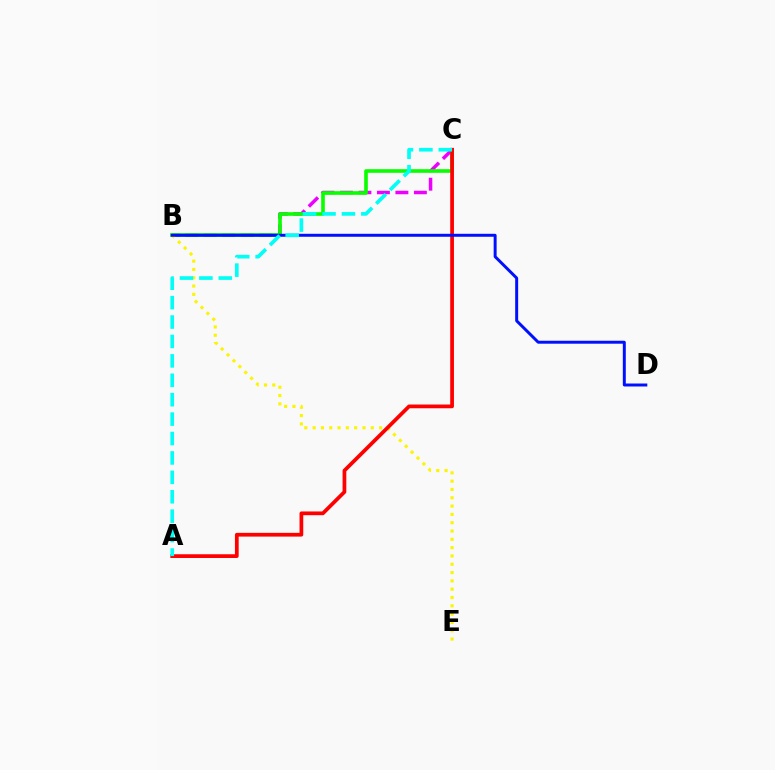{('B', 'C'): [{'color': '#ee00ff', 'line_style': 'dashed', 'thickness': 2.51}, {'color': '#08ff00', 'line_style': 'solid', 'thickness': 2.61}], ('B', 'E'): [{'color': '#fcf500', 'line_style': 'dotted', 'thickness': 2.26}], ('A', 'C'): [{'color': '#ff0000', 'line_style': 'solid', 'thickness': 2.69}, {'color': '#00fff6', 'line_style': 'dashed', 'thickness': 2.64}], ('B', 'D'): [{'color': '#0010ff', 'line_style': 'solid', 'thickness': 2.14}]}